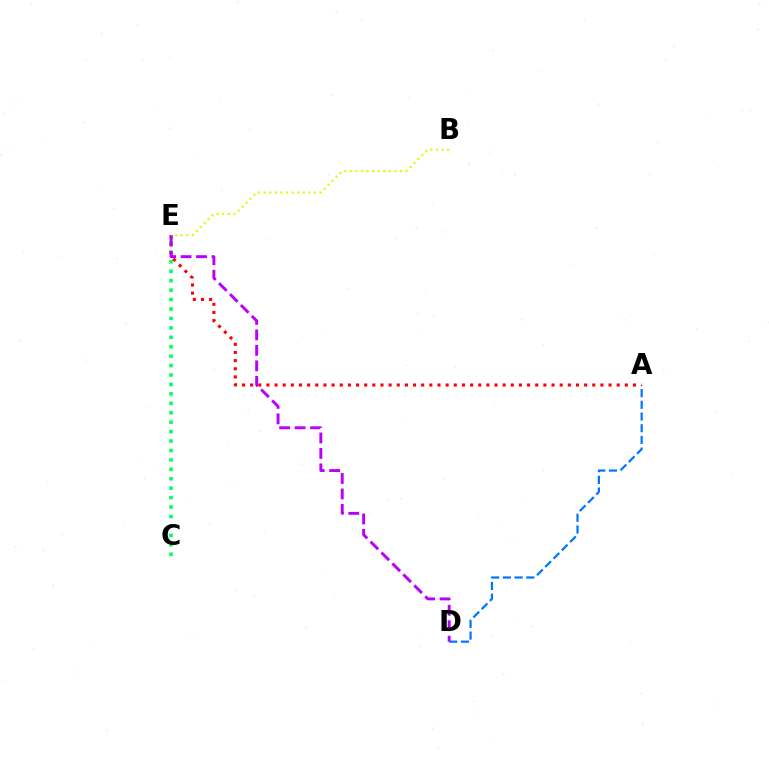{('C', 'E'): [{'color': '#00ff5c', 'line_style': 'dotted', 'thickness': 2.56}], ('A', 'E'): [{'color': '#ff0000', 'line_style': 'dotted', 'thickness': 2.21}], ('A', 'D'): [{'color': '#0074ff', 'line_style': 'dashed', 'thickness': 1.59}], ('D', 'E'): [{'color': '#b900ff', 'line_style': 'dashed', 'thickness': 2.1}], ('B', 'E'): [{'color': '#d1ff00', 'line_style': 'dotted', 'thickness': 1.52}]}